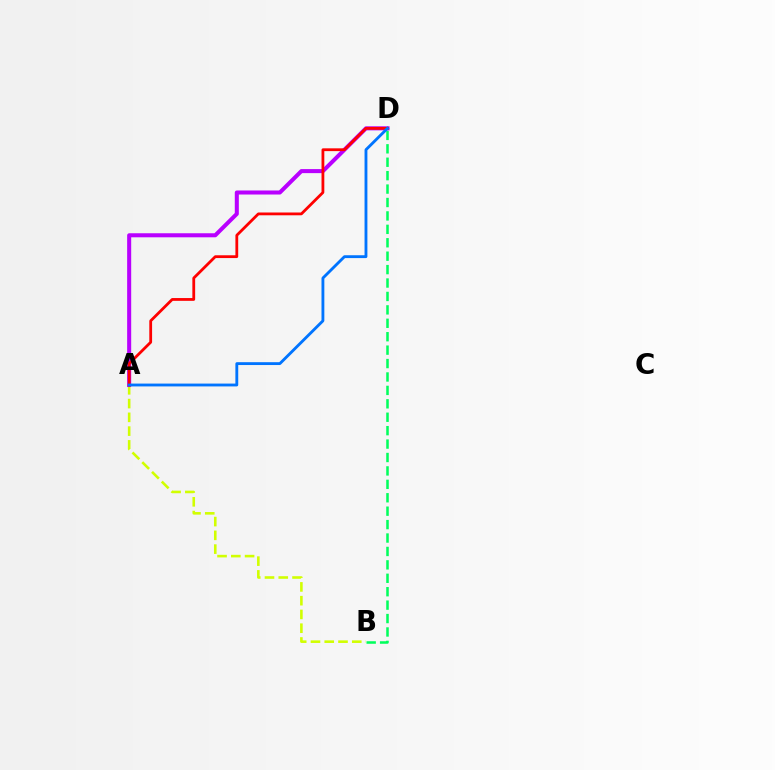{('B', 'D'): [{'color': '#00ff5c', 'line_style': 'dashed', 'thickness': 1.82}], ('A', 'B'): [{'color': '#d1ff00', 'line_style': 'dashed', 'thickness': 1.87}], ('A', 'D'): [{'color': '#b900ff', 'line_style': 'solid', 'thickness': 2.91}, {'color': '#ff0000', 'line_style': 'solid', 'thickness': 2.01}, {'color': '#0074ff', 'line_style': 'solid', 'thickness': 2.05}]}